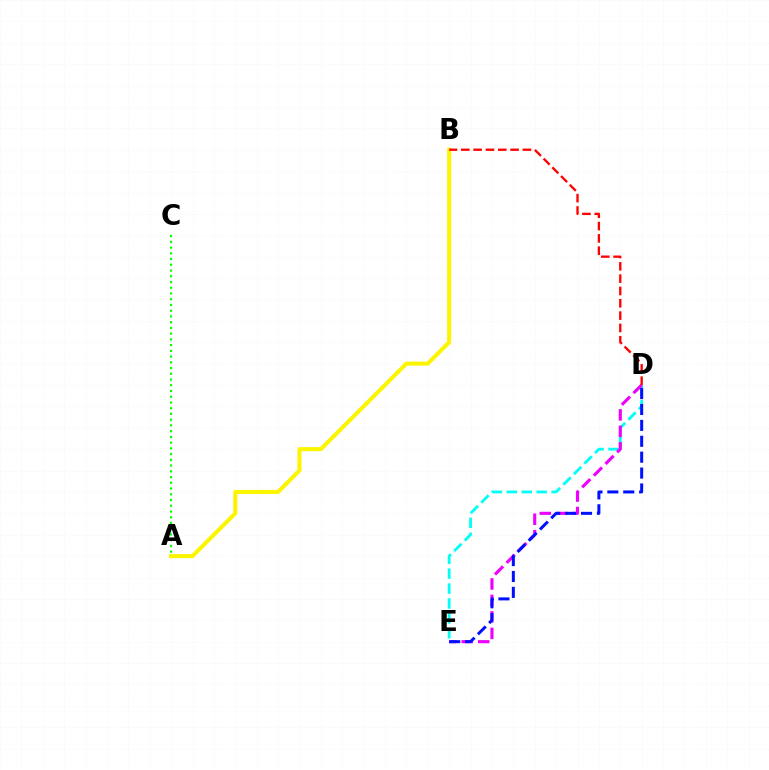{('D', 'E'): [{'color': '#00fff6', 'line_style': 'dashed', 'thickness': 2.03}, {'color': '#ee00ff', 'line_style': 'dashed', 'thickness': 2.24}, {'color': '#0010ff', 'line_style': 'dashed', 'thickness': 2.16}], ('A', 'B'): [{'color': '#fcf500', 'line_style': 'solid', 'thickness': 2.93}], ('B', 'D'): [{'color': '#ff0000', 'line_style': 'dashed', 'thickness': 1.67}], ('A', 'C'): [{'color': '#08ff00', 'line_style': 'dotted', 'thickness': 1.56}]}